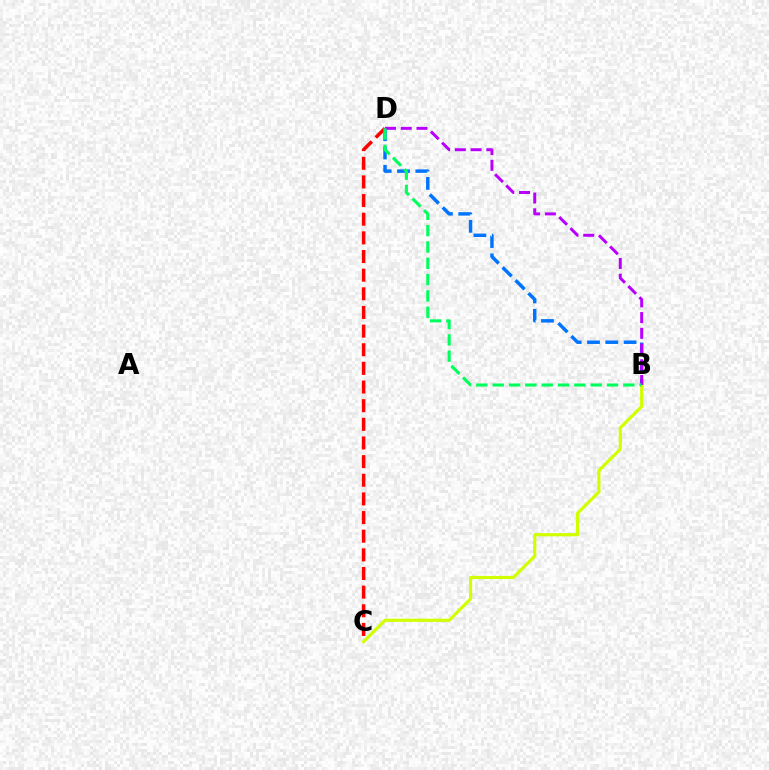{('C', 'D'): [{'color': '#ff0000', 'line_style': 'dashed', 'thickness': 2.53}], ('B', 'D'): [{'color': '#0074ff', 'line_style': 'dashed', 'thickness': 2.49}, {'color': '#b900ff', 'line_style': 'dashed', 'thickness': 2.14}, {'color': '#00ff5c', 'line_style': 'dashed', 'thickness': 2.22}], ('B', 'C'): [{'color': '#d1ff00', 'line_style': 'solid', 'thickness': 2.28}]}